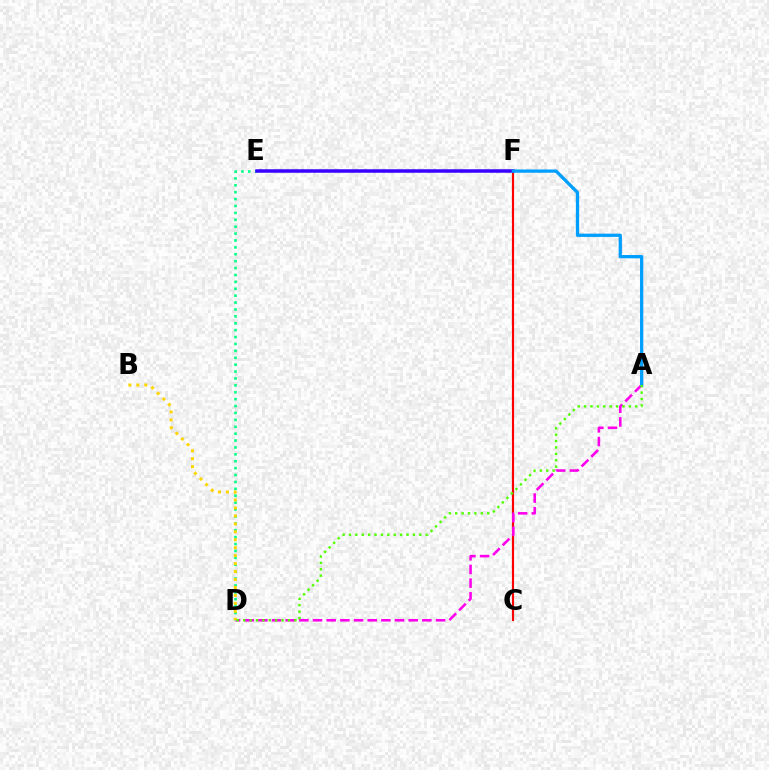{('C', 'F'): [{'color': '#ff0000', 'line_style': 'solid', 'thickness': 1.55}], ('A', 'D'): [{'color': '#ff00ed', 'line_style': 'dashed', 'thickness': 1.86}, {'color': '#4fff00', 'line_style': 'dotted', 'thickness': 1.74}], ('D', 'E'): [{'color': '#00ff86', 'line_style': 'dotted', 'thickness': 1.87}], ('E', 'F'): [{'color': '#3700ff', 'line_style': 'solid', 'thickness': 2.52}], ('A', 'F'): [{'color': '#009eff', 'line_style': 'solid', 'thickness': 2.36}], ('B', 'D'): [{'color': '#ffd500', 'line_style': 'dotted', 'thickness': 2.16}]}